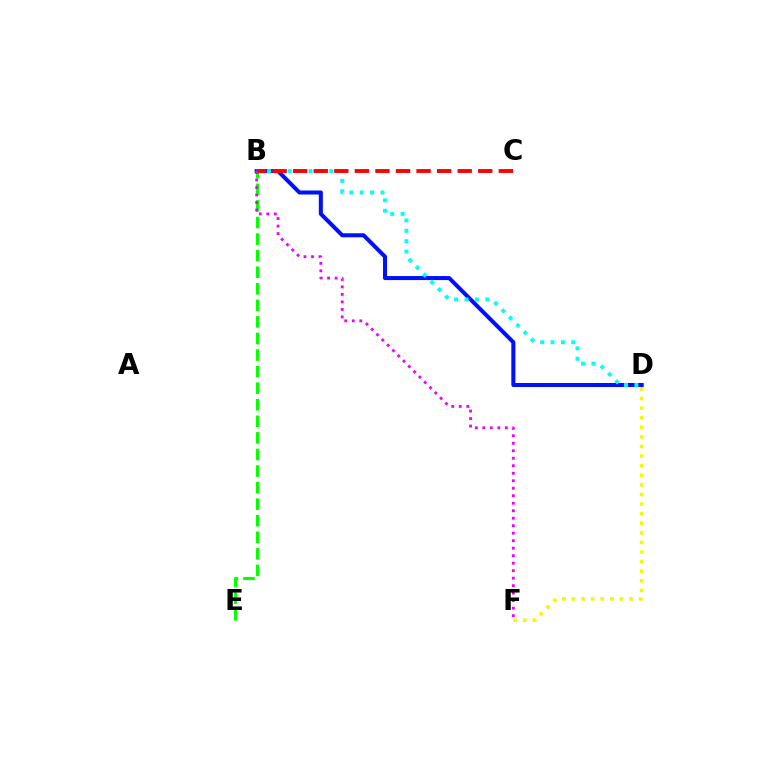{('B', 'E'): [{'color': '#08ff00', 'line_style': 'dashed', 'thickness': 2.25}], ('B', 'D'): [{'color': '#0010ff', 'line_style': 'solid', 'thickness': 2.9}, {'color': '#00fff6', 'line_style': 'dotted', 'thickness': 2.82}], ('B', 'C'): [{'color': '#ff0000', 'line_style': 'dashed', 'thickness': 2.79}], ('B', 'F'): [{'color': '#ee00ff', 'line_style': 'dotted', 'thickness': 2.04}], ('D', 'F'): [{'color': '#fcf500', 'line_style': 'dotted', 'thickness': 2.61}]}